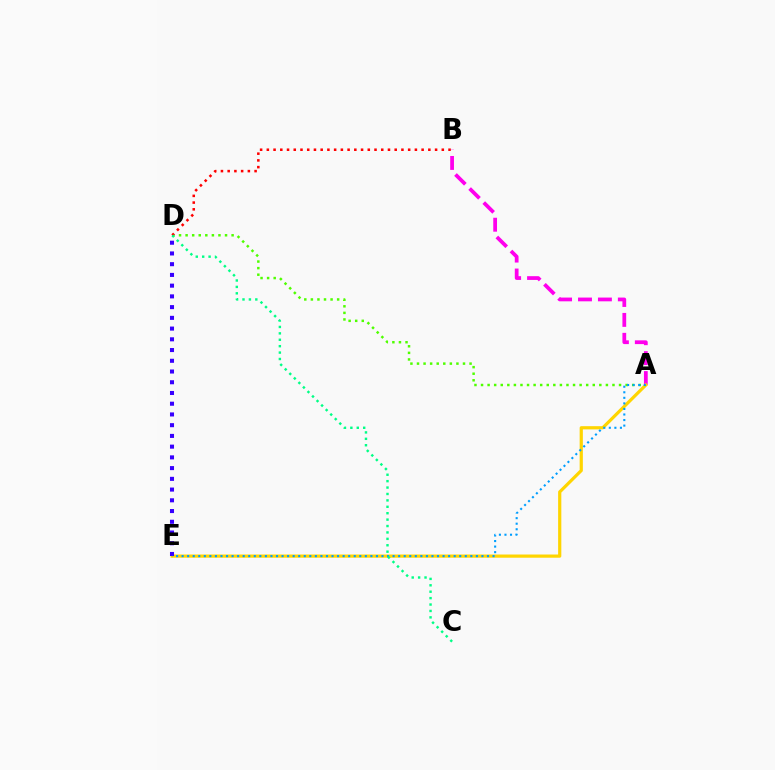{('A', 'B'): [{'color': '#ff00ed', 'line_style': 'dashed', 'thickness': 2.71}], ('A', 'D'): [{'color': '#4fff00', 'line_style': 'dotted', 'thickness': 1.79}], ('B', 'D'): [{'color': '#ff0000', 'line_style': 'dotted', 'thickness': 1.83}], ('A', 'E'): [{'color': '#ffd500', 'line_style': 'solid', 'thickness': 2.31}, {'color': '#009eff', 'line_style': 'dotted', 'thickness': 1.51}], ('D', 'E'): [{'color': '#3700ff', 'line_style': 'dotted', 'thickness': 2.92}], ('C', 'D'): [{'color': '#00ff86', 'line_style': 'dotted', 'thickness': 1.74}]}